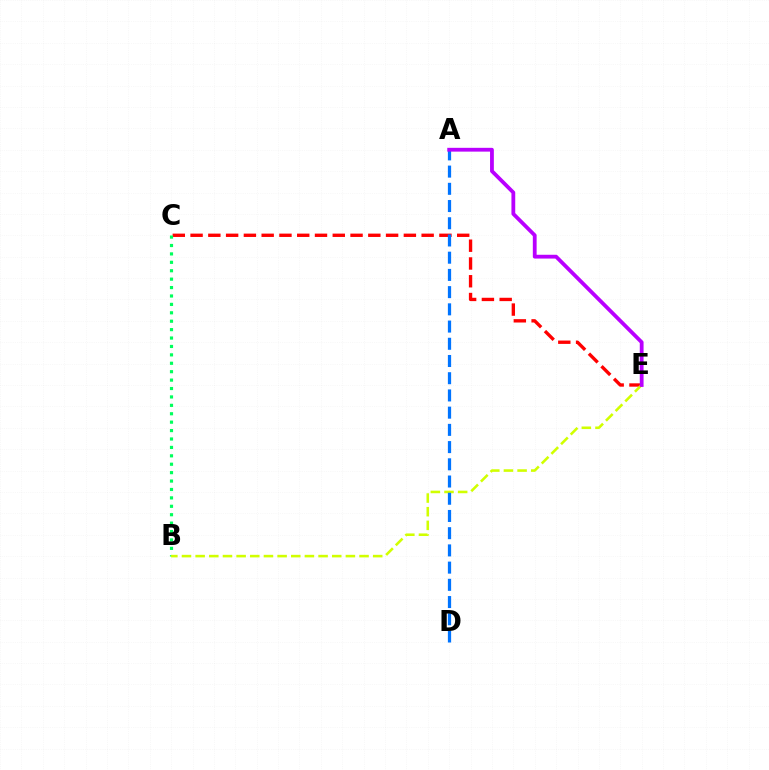{('C', 'E'): [{'color': '#ff0000', 'line_style': 'dashed', 'thickness': 2.41}], ('B', 'C'): [{'color': '#00ff5c', 'line_style': 'dotted', 'thickness': 2.29}], ('B', 'E'): [{'color': '#d1ff00', 'line_style': 'dashed', 'thickness': 1.86}], ('A', 'D'): [{'color': '#0074ff', 'line_style': 'dashed', 'thickness': 2.34}], ('A', 'E'): [{'color': '#b900ff', 'line_style': 'solid', 'thickness': 2.73}]}